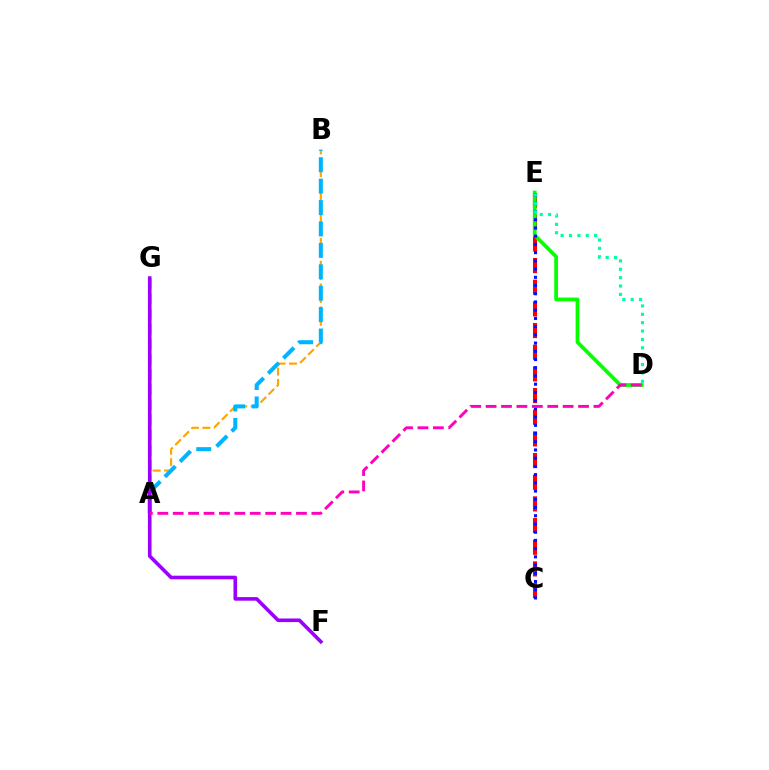{('A', 'B'): [{'color': '#ffa500', 'line_style': 'dashed', 'thickness': 1.55}, {'color': '#00b5ff', 'line_style': 'dashed', 'thickness': 2.91}], ('A', 'G'): [{'color': '#b3ff00', 'line_style': 'dashed', 'thickness': 2.05}], ('C', 'E'): [{'color': '#ff0000', 'line_style': 'dashed', 'thickness': 2.94}, {'color': '#0010ff', 'line_style': 'dotted', 'thickness': 2.23}], ('F', 'G'): [{'color': '#9b00ff', 'line_style': 'solid', 'thickness': 2.6}], ('D', 'E'): [{'color': '#08ff00', 'line_style': 'solid', 'thickness': 2.7}, {'color': '#00ff9d', 'line_style': 'dotted', 'thickness': 2.28}], ('A', 'D'): [{'color': '#ff00bd', 'line_style': 'dashed', 'thickness': 2.09}]}